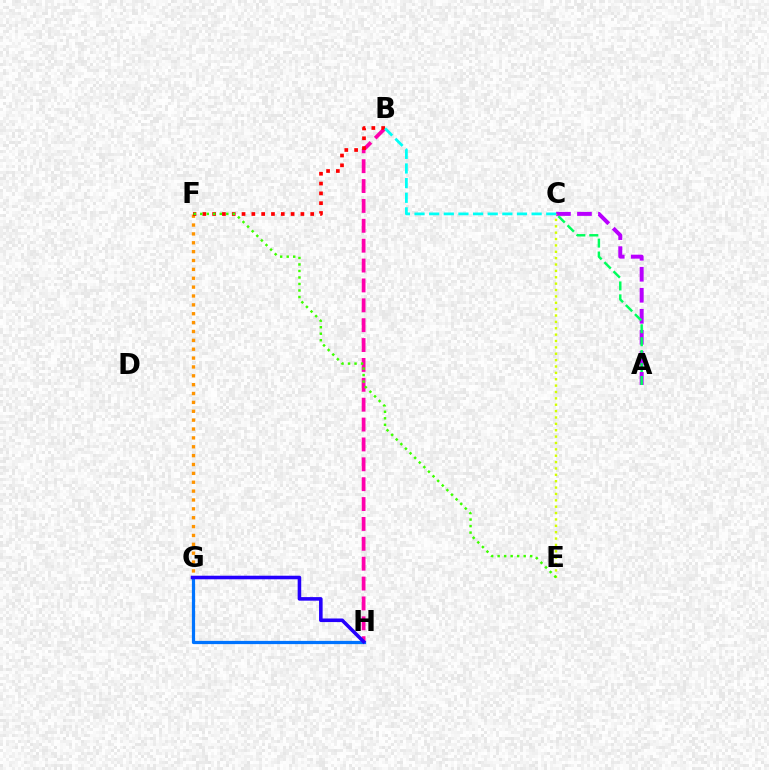{('A', 'C'): [{'color': '#b900ff', 'line_style': 'dashed', 'thickness': 2.85}, {'color': '#00ff5c', 'line_style': 'dashed', 'thickness': 1.76}], ('G', 'H'): [{'color': '#0074ff', 'line_style': 'solid', 'thickness': 2.32}, {'color': '#2500ff', 'line_style': 'solid', 'thickness': 2.57}], ('B', 'H'): [{'color': '#ff00ac', 'line_style': 'dashed', 'thickness': 2.7}], ('F', 'G'): [{'color': '#ff9400', 'line_style': 'dotted', 'thickness': 2.41}], ('B', 'F'): [{'color': '#ff0000', 'line_style': 'dotted', 'thickness': 2.67}], ('C', 'E'): [{'color': '#d1ff00', 'line_style': 'dotted', 'thickness': 1.73}], ('B', 'C'): [{'color': '#00fff6', 'line_style': 'dashed', 'thickness': 1.99}], ('E', 'F'): [{'color': '#3dff00', 'line_style': 'dotted', 'thickness': 1.77}]}